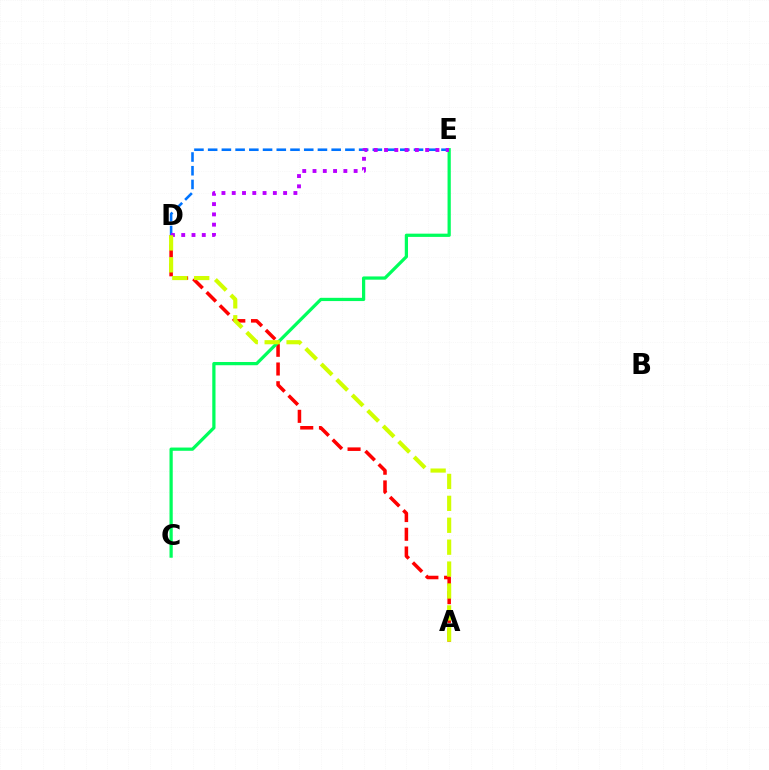{('A', 'D'): [{'color': '#ff0000', 'line_style': 'dashed', 'thickness': 2.54}, {'color': '#d1ff00', 'line_style': 'dashed', 'thickness': 2.98}], ('D', 'E'): [{'color': '#0074ff', 'line_style': 'dashed', 'thickness': 1.86}, {'color': '#b900ff', 'line_style': 'dotted', 'thickness': 2.79}], ('C', 'E'): [{'color': '#00ff5c', 'line_style': 'solid', 'thickness': 2.33}]}